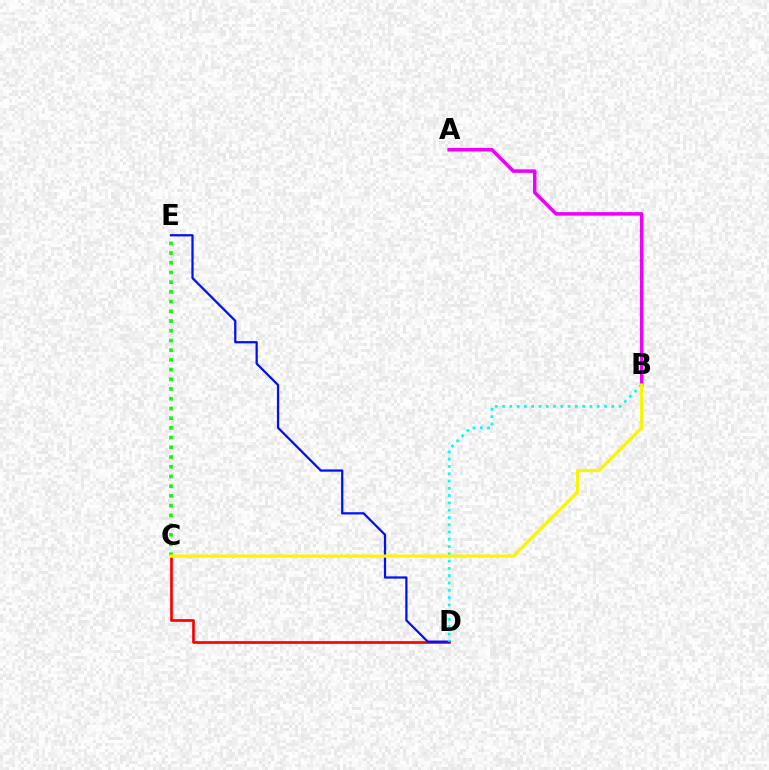{('A', 'B'): [{'color': '#ee00ff', 'line_style': 'solid', 'thickness': 2.54}], ('C', 'D'): [{'color': '#ff0000', 'line_style': 'solid', 'thickness': 1.94}], ('C', 'E'): [{'color': '#08ff00', 'line_style': 'dotted', 'thickness': 2.64}], ('D', 'E'): [{'color': '#0010ff', 'line_style': 'solid', 'thickness': 1.62}], ('B', 'D'): [{'color': '#00fff6', 'line_style': 'dotted', 'thickness': 1.98}], ('B', 'C'): [{'color': '#fcf500', 'line_style': 'solid', 'thickness': 2.29}]}